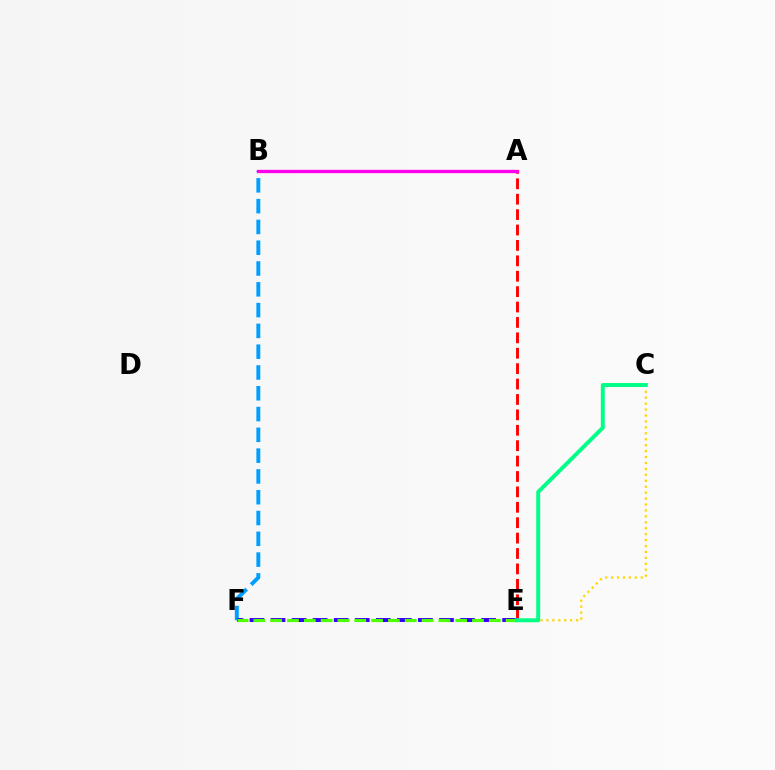{('B', 'F'): [{'color': '#009eff', 'line_style': 'dashed', 'thickness': 2.82}], ('A', 'E'): [{'color': '#ff0000', 'line_style': 'dashed', 'thickness': 2.09}], ('E', 'F'): [{'color': '#3700ff', 'line_style': 'dashed', 'thickness': 2.86}, {'color': '#4fff00', 'line_style': 'dashed', 'thickness': 2.28}], ('C', 'E'): [{'color': '#ffd500', 'line_style': 'dotted', 'thickness': 1.61}, {'color': '#00ff86', 'line_style': 'solid', 'thickness': 2.84}], ('A', 'B'): [{'color': '#ff00ed', 'line_style': 'solid', 'thickness': 2.39}]}